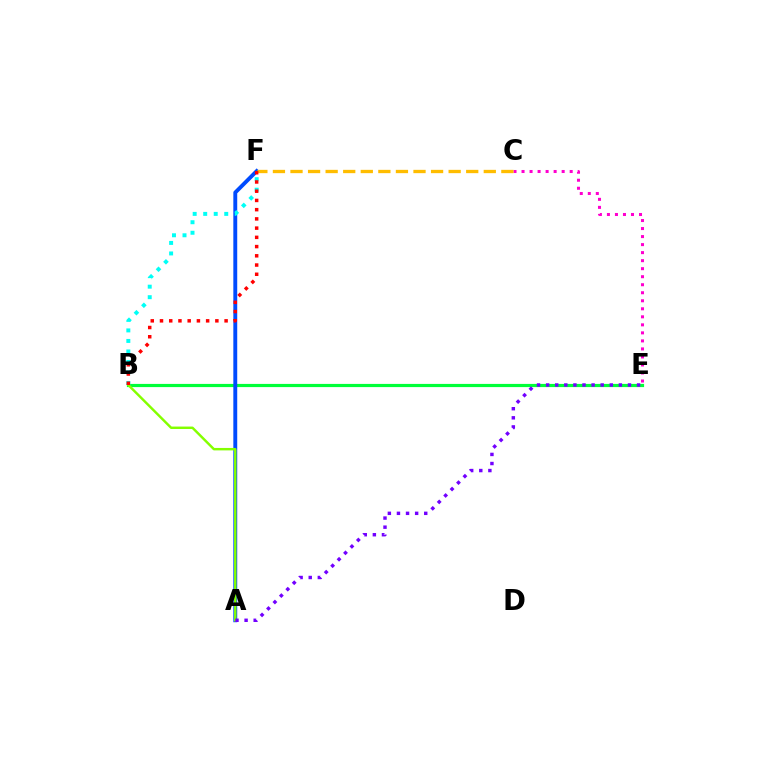{('B', 'E'): [{'color': '#00ff39', 'line_style': 'solid', 'thickness': 2.29}], ('C', 'E'): [{'color': '#ff00cf', 'line_style': 'dotted', 'thickness': 2.18}], ('A', 'F'): [{'color': '#004bff', 'line_style': 'solid', 'thickness': 2.8}], ('B', 'F'): [{'color': '#00fff6', 'line_style': 'dotted', 'thickness': 2.86}, {'color': '#ff0000', 'line_style': 'dotted', 'thickness': 2.51}], ('A', 'B'): [{'color': '#84ff00', 'line_style': 'solid', 'thickness': 1.76}], ('C', 'F'): [{'color': '#ffbd00', 'line_style': 'dashed', 'thickness': 2.39}], ('A', 'E'): [{'color': '#7200ff', 'line_style': 'dotted', 'thickness': 2.47}]}